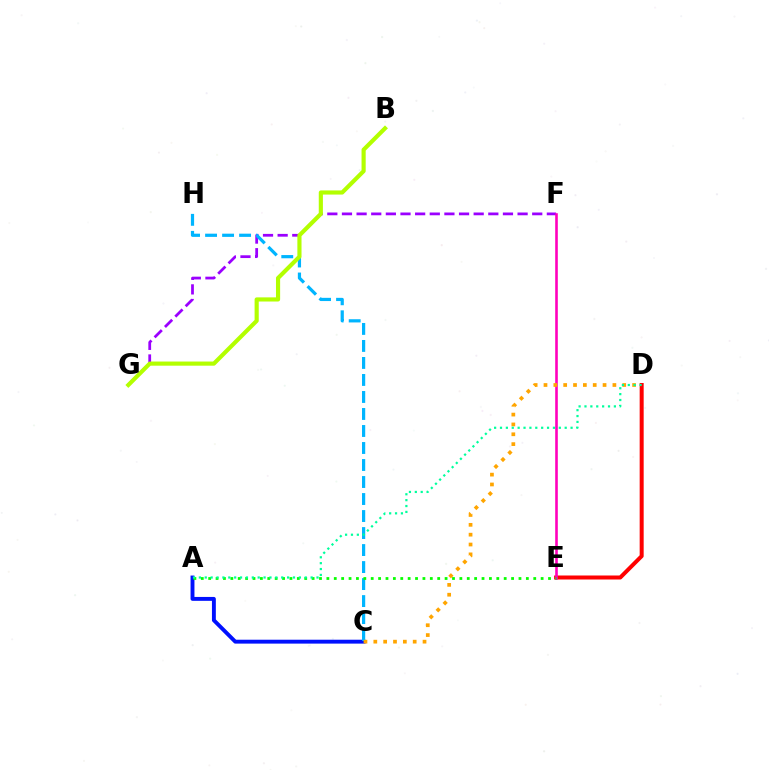{('D', 'E'): [{'color': '#ff0000', 'line_style': 'solid', 'thickness': 2.88}], ('F', 'G'): [{'color': '#9b00ff', 'line_style': 'dashed', 'thickness': 1.99}], ('A', 'C'): [{'color': '#0010ff', 'line_style': 'solid', 'thickness': 2.81}], ('C', 'H'): [{'color': '#00b5ff', 'line_style': 'dashed', 'thickness': 2.31}], ('B', 'G'): [{'color': '#b3ff00', 'line_style': 'solid', 'thickness': 2.98}], ('E', 'F'): [{'color': '#ff00bd', 'line_style': 'solid', 'thickness': 1.88}], ('C', 'D'): [{'color': '#ffa500', 'line_style': 'dotted', 'thickness': 2.67}], ('A', 'E'): [{'color': '#08ff00', 'line_style': 'dotted', 'thickness': 2.01}], ('A', 'D'): [{'color': '#00ff9d', 'line_style': 'dotted', 'thickness': 1.6}]}